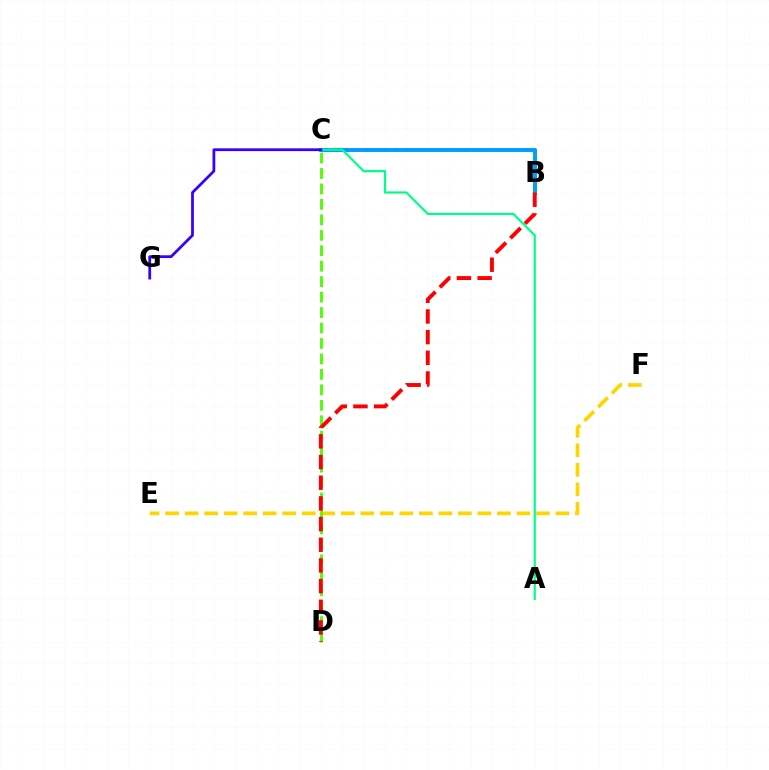{('B', 'C'): [{'color': '#ff00ed', 'line_style': 'dotted', 'thickness': 2.71}, {'color': '#009eff', 'line_style': 'solid', 'thickness': 2.83}], ('E', 'F'): [{'color': '#ffd500', 'line_style': 'dashed', 'thickness': 2.65}], ('A', 'C'): [{'color': '#00ff86', 'line_style': 'solid', 'thickness': 1.58}], ('C', 'G'): [{'color': '#3700ff', 'line_style': 'solid', 'thickness': 2.0}], ('C', 'D'): [{'color': '#4fff00', 'line_style': 'dashed', 'thickness': 2.1}], ('B', 'D'): [{'color': '#ff0000', 'line_style': 'dashed', 'thickness': 2.81}]}